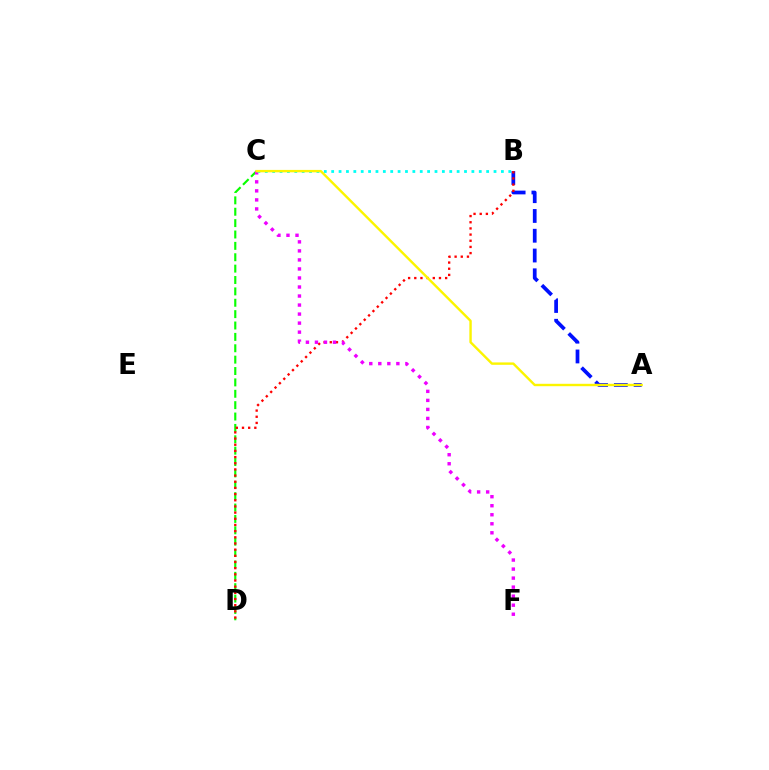{('A', 'B'): [{'color': '#0010ff', 'line_style': 'dashed', 'thickness': 2.69}], ('C', 'D'): [{'color': '#08ff00', 'line_style': 'dashed', 'thickness': 1.55}], ('B', 'D'): [{'color': '#ff0000', 'line_style': 'dotted', 'thickness': 1.68}], ('C', 'F'): [{'color': '#ee00ff', 'line_style': 'dotted', 'thickness': 2.45}], ('B', 'C'): [{'color': '#00fff6', 'line_style': 'dotted', 'thickness': 2.0}], ('A', 'C'): [{'color': '#fcf500', 'line_style': 'solid', 'thickness': 1.73}]}